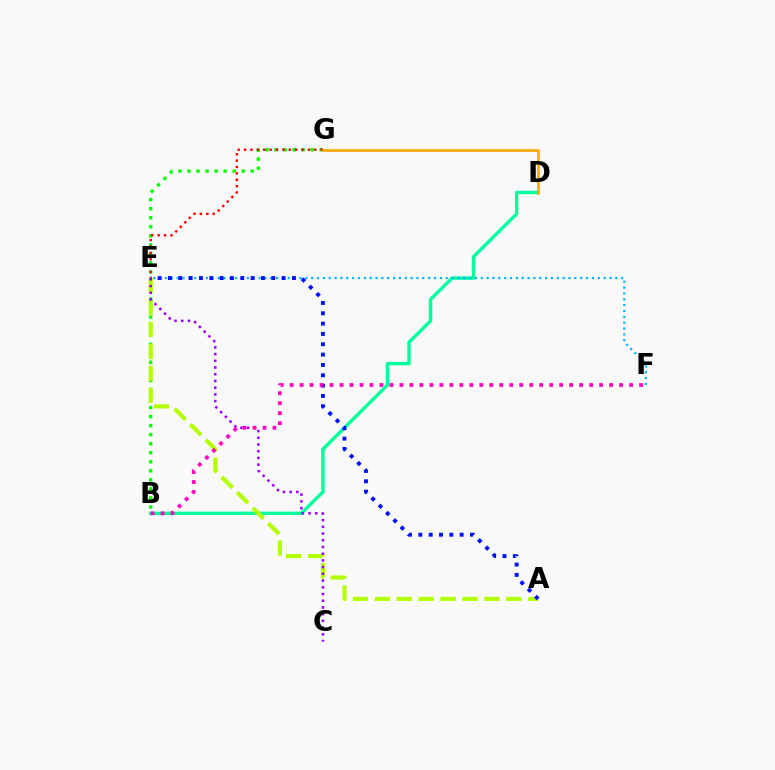{('B', 'D'): [{'color': '#00ff9d', 'line_style': 'solid', 'thickness': 2.47}], ('B', 'G'): [{'color': '#08ff00', 'line_style': 'dotted', 'thickness': 2.46}], ('E', 'F'): [{'color': '#00b5ff', 'line_style': 'dotted', 'thickness': 1.59}], ('A', 'E'): [{'color': '#b3ff00', 'line_style': 'dashed', 'thickness': 2.98}, {'color': '#0010ff', 'line_style': 'dotted', 'thickness': 2.81}], ('E', 'G'): [{'color': '#ff0000', 'line_style': 'dotted', 'thickness': 1.73}], ('D', 'G'): [{'color': '#ffa500', 'line_style': 'solid', 'thickness': 1.88}], ('C', 'E'): [{'color': '#9b00ff', 'line_style': 'dotted', 'thickness': 1.83}], ('B', 'F'): [{'color': '#ff00bd', 'line_style': 'dotted', 'thickness': 2.71}]}